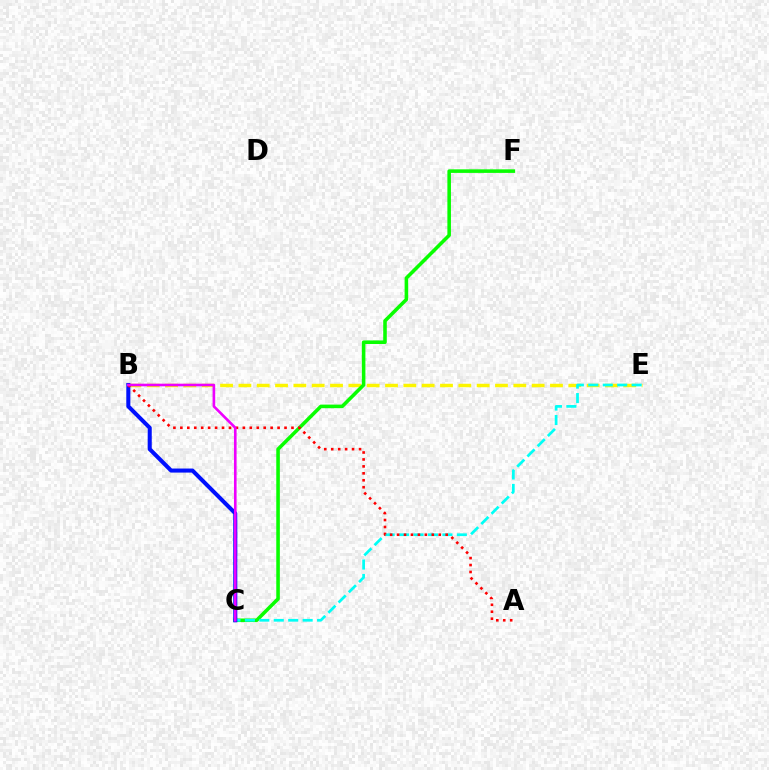{('B', 'E'): [{'color': '#fcf500', 'line_style': 'dashed', 'thickness': 2.49}], ('C', 'F'): [{'color': '#08ff00', 'line_style': 'solid', 'thickness': 2.57}], ('C', 'E'): [{'color': '#00fff6', 'line_style': 'dashed', 'thickness': 1.96}], ('B', 'C'): [{'color': '#0010ff', 'line_style': 'solid', 'thickness': 2.92}, {'color': '#ee00ff', 'line_style': 'solid', 'thickness': 1.89}], ('A', 'B'): [{'color': '#ff0000', 'line_style': 'dotted', 'thickness': 1.89}]}